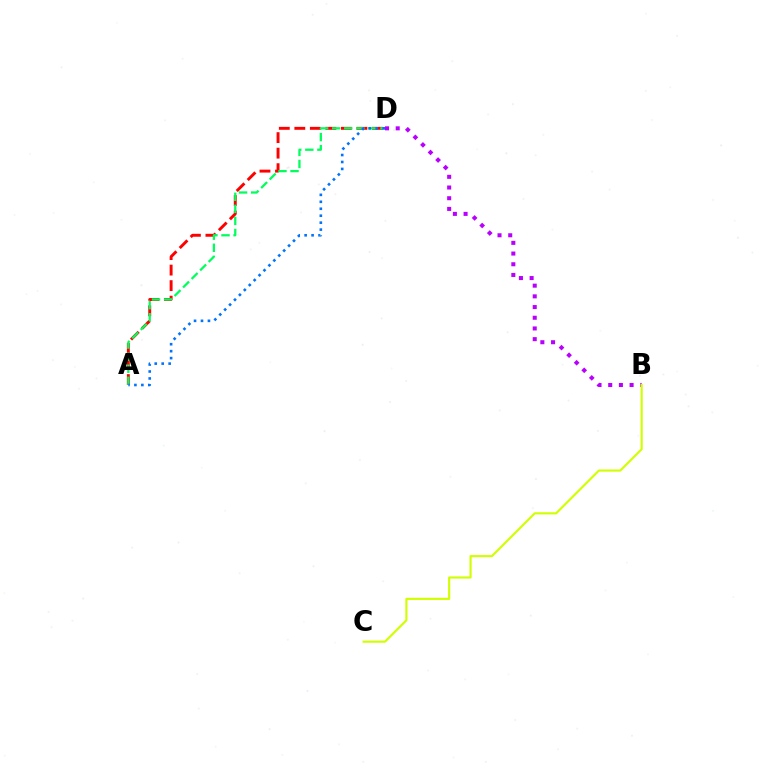{('A', 'D'): [{'color': '#ff0000', 'line_style': 'dashed', 'thickness': 2.11}, {'color': '#00ff5c', 'line_style': 'dashed', 'thickness': 1.64}, {'color': '#0074ff', 'line_style': 'dotted', 'thickness': 1.89}], ('B', 'D'): [{'color': '#b900ff', 'line_style': 'dotted', 'thickness': 2.91}], ('B', 'C'): [{'color': '#d1ff00', 'line_style': 'solid', 'thickness': 1.54}]}